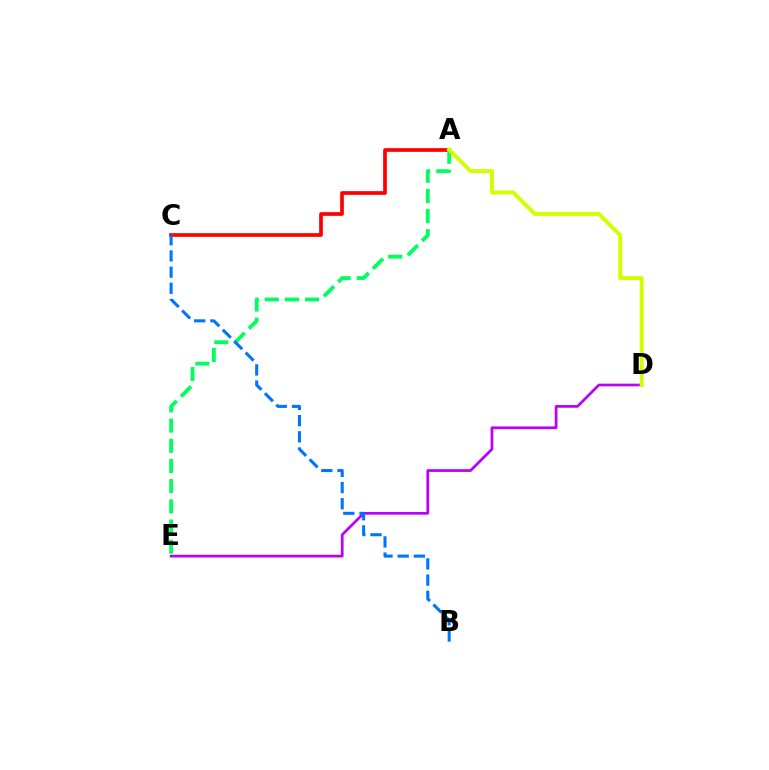{('D', 'E'): [{'color': '#b900ff', 'line_style': 'solid', 'thickness': 1.96}], ('A', 'C'): [{'color': '#ff0000', 'line_style': 'solid', 'thickness': 2.66}], ('A', 'E'): [{'color': '#00ff5c', 'line_style': 'dashed', 'thickness': 2.74}], ('A', 'D'): [{'color': '#d1ff00', 'line_style': 'solid', 'thickness': 2.86}], ('B', 'C'): [{'color': '#0074ff', 'line_style': 'dashed', 'thickness': 2.2}]}